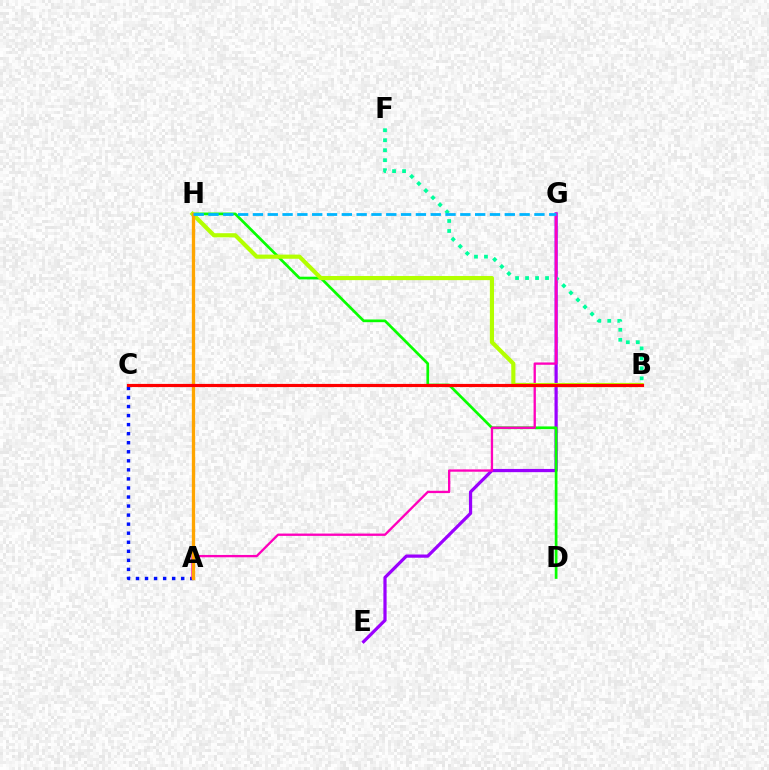{('E', 'G'): [{'color': '#9b00ff', 'line_style': 'solid', 'thickness': 2.32}], ('D', 'H'): [{'color': '#08ff00', 'line_style': 'solid', 'thickness': 1.95}], ('B', 'F'): [{'color': '#00ff9d', 'line_style': 'dotted', 'thickness': 2.71}], ('A', 'C'): [{'color': '#0010ff', 'line_style': 'dotted', 'thickness': 2.46}], ('A', 'G'): [{'color': '#ff00bd', 'line_style': 'solid', 'thickness': 1.67}], ('B', 'H'): [{'color': '#b3ff00', 'line_style': 'solid', 'thickness': 2.98}], ('A', 'H'): [{'color': '#ffa500', 'line_style': 'solid', 'thickness': 2.39}], ('G', 'H'): [{'color': '#00b5ff', 'line_style': 'dashed', 'thickness': 2.01}], ('B', 'C'): [{'color': '#ff0000', 'line_style': 'solid', 'thickness': 2.28}]}